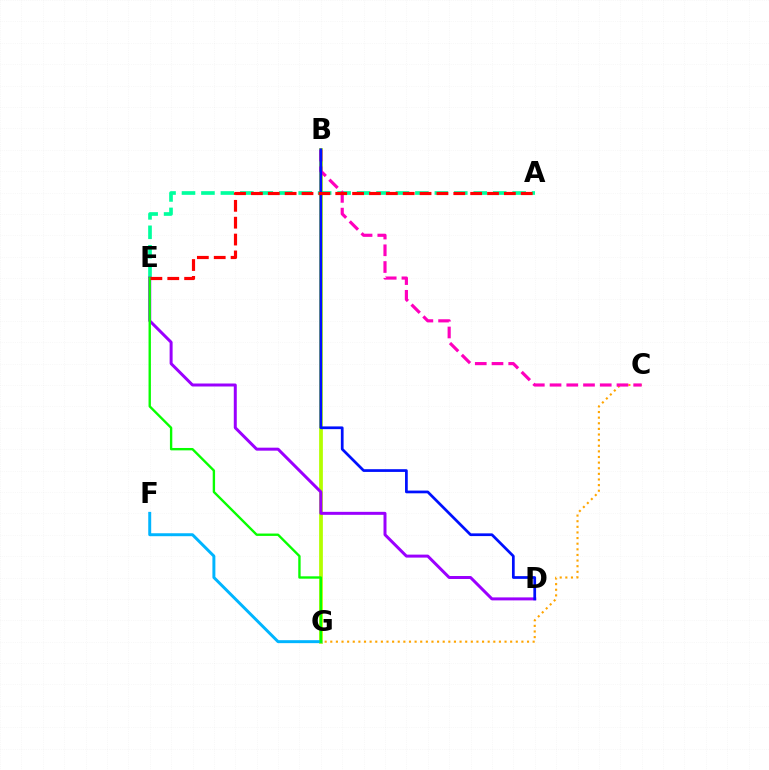{('C', 'G'): [{'color': '#ffa500', 'line_style': 'dotted', 'thickness': 1.53}], ('B', 'G'): [{'color': '#b3ff00', 'line_style': 'solid', 'thickness': 2.7}], ('F', 'G'): [{'color': '#00b5ff', 'line_style': 'solid', 'thickness': 2.13}], ('A', 'E'): [{'color': '#00ff9d', 'line_style': 'dashed', 'thickness': 2.64}, {'color': '#ff0000', 'line_style': 'dashed', 'thickness': 2.29}], ('D', 'E'): [{'color': '#9b00ff', 'line_style': 'solid', 'thickness': 2.15}], ('B', 'C'): [{'color': '#ff00bd', 'line_style': 'dashed', 'thickness': 2.27}], ('E', 'G'): [{'color': '#08ff00', 'line_style': 'solid', 'thickness': 1.71}], ('B', 'D'): [{'color': '#0010ff', 'line_style': 'solid', 'thickness': 1.96}]}